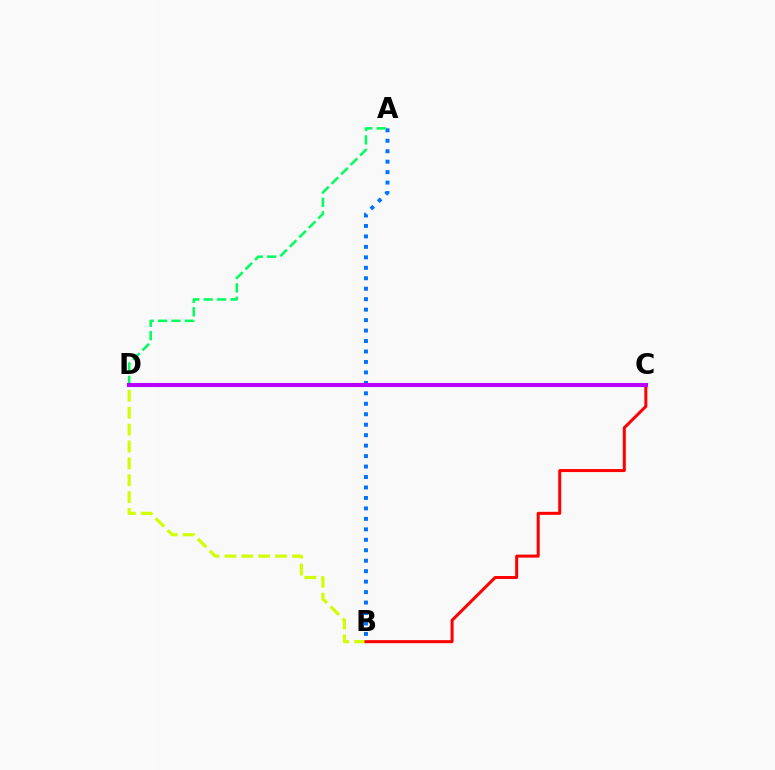{('B', 'D'): [{'color': '#d1ff00', 'line_style': 'dashed', 'thickness': 2.29}], ('A', 'B'): [{'color': '#0074ff', 'line_style': 'dotted', 'thickness': 2.84}], ('B', 'C'): [{'color': '#ff0000', 'line_style': 'solid', 'thickness': 2.17}], ('A', 'D'): [{'color': '#00ff5c', 'line_style': 'dashed', 'thickness': 1.82}], ('C', 'D'): [{'color': '#b900ff', 'line_style': 'solid', 'thickness': 2.95}]}